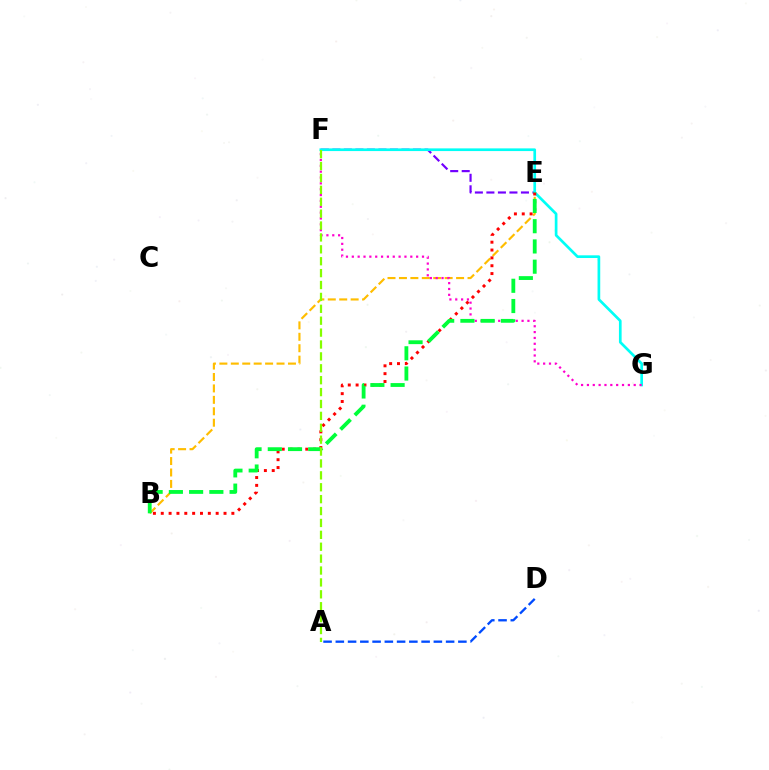{('A', 'D'): [{'color': '#004bff', 'line_style': 'dashed', 'thickness': 1.66}], ('E', 'F'): [{'color': '#7200ff', 'line_style': 'dashed', 'thickness': 1.56}], ('B', 'E'): [{'color': '#ffbd00', 'line_style': 'dashed', 'thickness': 1.55}, {'color': '#ff0000', 'line_style': 'dotted', 'thickness': 2.13}, {'color': '#00ff39', 'line_style': 'dashed', 'thickness': 2.75}], ('F', 'G'): [{'color': '#00fff6', 'line_style': 'solid', 'thickness': 1.94}, {'color': '#ff00cf', 'line_style': 'dotted', 'thickness': 1.59}], ('A', 'F'): [{'color': '#84ff00', 'line_style': 'dashed', 'thickness': 1.62}]}